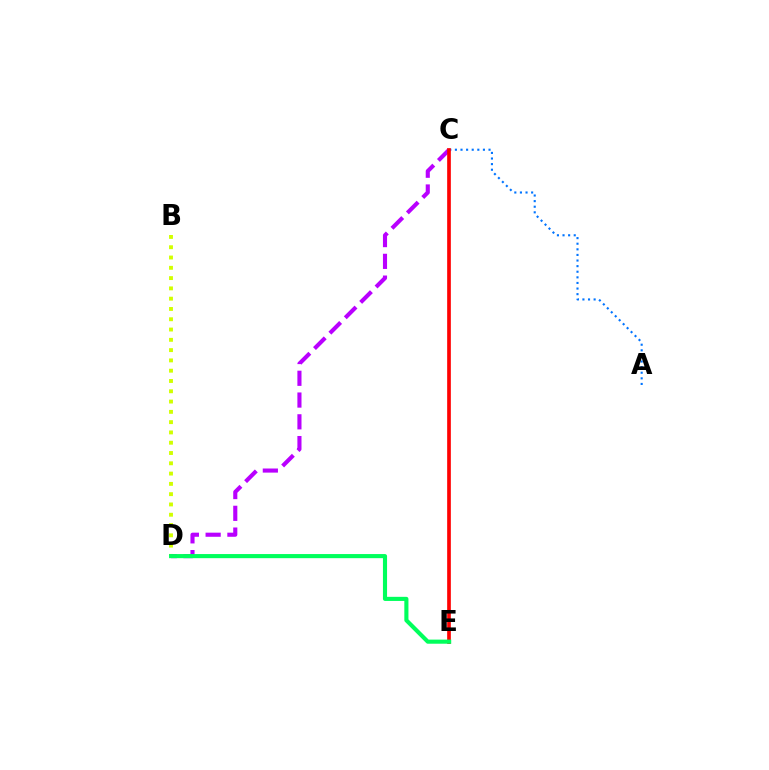{('B', 'D'): [{'color': '#d1ff00', 'line_style': 'dotted', 'thickness': 2.8}], ('A', 'C'): [{'color': '#0074ff', 'line_style': 'dotted', 'thickness': 1.52}], ('C', 'D'): [{'color': '#b900ff', 'line_style': 'dashed', 'thickness': 2.96}], ('C', 'E'): [{'color': '#ff0000', 'line_style': 'solid', 'thickness': 2.64}], ('D', 'E'): [{'color': '#00ff5c', 'line_style': 'solid', 'thickness': 2.96}]}